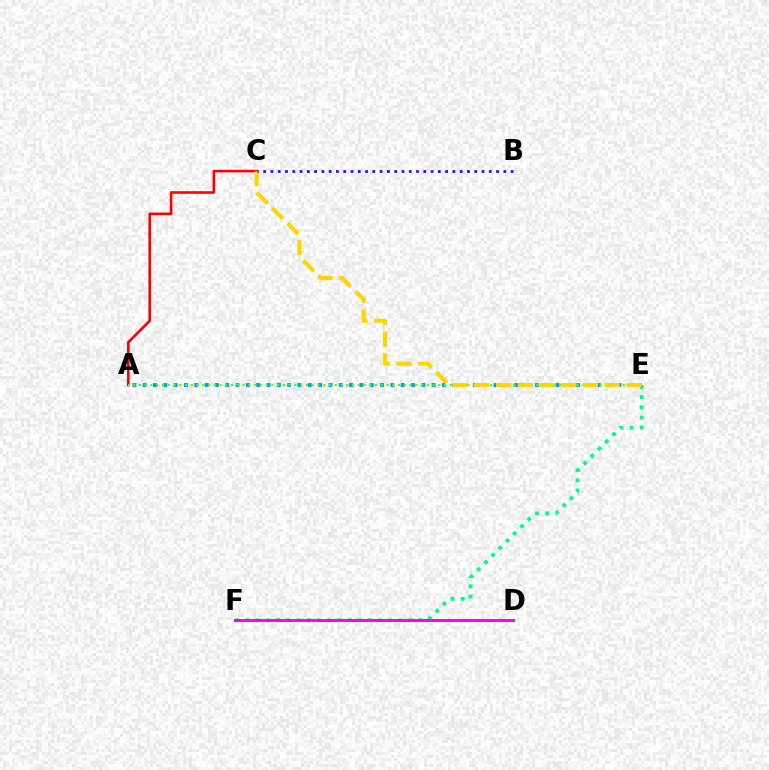{('E', 'F'): [{'color': '#00ff86', 'line_style': 'dotted', 'thickness': 2.77}], ('A', 'E'): [{'color': '#009eff', 'line_style': 'dotted', 'thickness': 2.8}, {'color': '#4fff00', 'line_style': 'dotted', 'thickness': 1.56}], ('D', 'F'): [{'color': '#ff00ed', 'line_style': 'solid', 'thickness': 2.12}], ('A', 'C'): [{'color': '#ff0000', 'line_style': 'solid', 'thickness': 1.89}], ('C', 'E'): [{'color': '#ffd500', 'line_style': 'dashed', 'thickness': 2.95}], ('B', 'C'): [{'color': '#3700ff', 'line_style': 'dotted', 'thickness': 1.98}]}